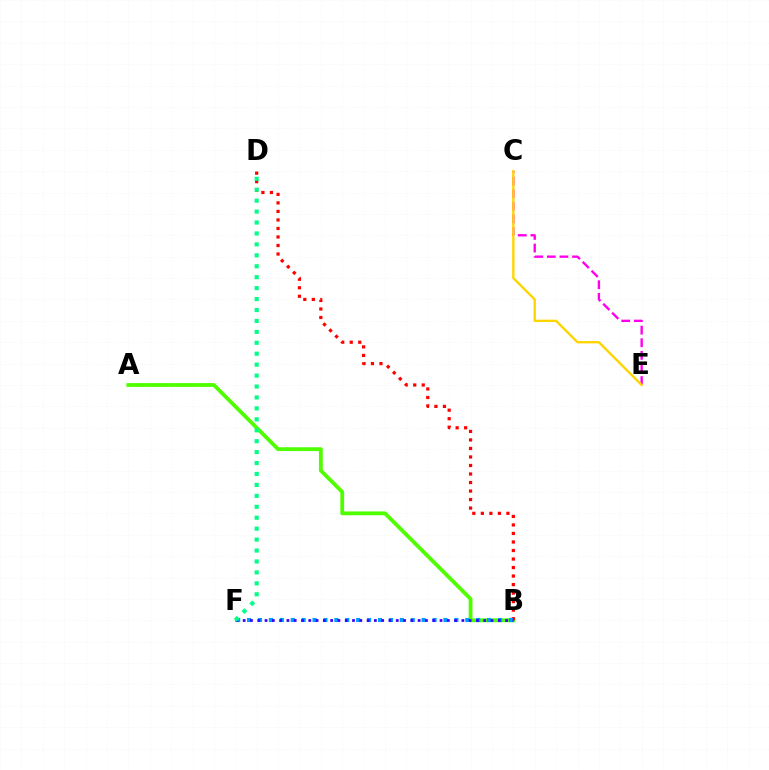{('A', 'B'): [{'color': '#4fff00', 'line_style': 'solid', 'thickness': 2.75}], ('C', 'E'): [{'color': '#ff00ed', 'line_style': 'dashed', 'thickness': 1.71}, {'color': '#ffd500', 'line_style': 'solid', 'thickness': 1.7}], ('B', 'D'): [{'color': '#ff0000', 'line_style': 'dotted', 'thickness': 2.31}], ('B', 'F'): [{'color': '#009eff', 'line_style': 'dotted', 'thickness': 2.96}, {'color': '#3700ff', 'line_style': 'dotted', 'thickness': 1.98}], ('D', 'F'): [{'color': '#00ff86', 'line_style': 'dotted', 'thickness': 2.97}]}